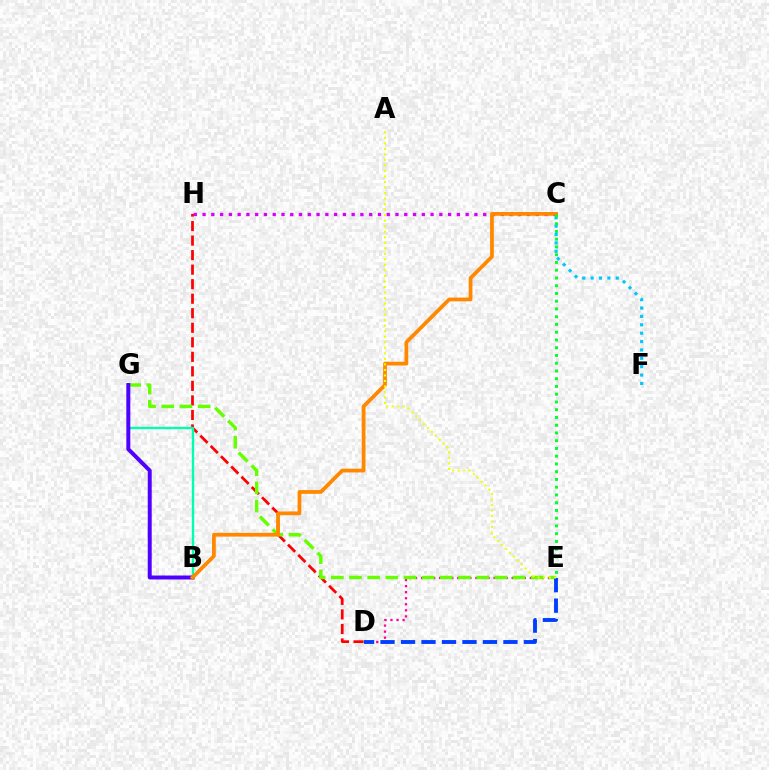{('C', 'H'): [{'color': '#d600ff', 'line_style': 'dotted', 'thickness': 2.38}], ('D', 'H'): [{'color': '#ff0000', 'line_style': 'dashed', 'thickness': 1.97}], ('D', 'E'): [{'color': '#ff00a0', 'line_style': 'dotted', 'thickness': 1.64}, {'color': '#003fff', 'line_style': 'dashed', 'thickness': 2.78}], ('B', 'G'): [{'color': '#00ffaf', 'line_style': 'solid', 'thickness': 1.72}, {'color': '#4f00ff', 'line_style': 'solid', 'thickness': 2.85}], ('E', 'G'): [{'color': '#66ff00', 'line_style': 'dashed', 'thickness': 2.47}], ('B', 'C'): [{'color': '#ff8800', 'line_style': 'solid', 'thickness': 2.71}], ('C', 'F'): [{'color': '#00c7ff', 'line_style': 'dotted', 'thickness': 2.28}], ('C', 'E'): [{'color': '#00ff27', 'line_style': 'dotted', 'thickness': 2.11}], ('A', 'E'): [{'color': '#eeff00', 'line_style': 'dotted', 'thickness': 1.5}]}